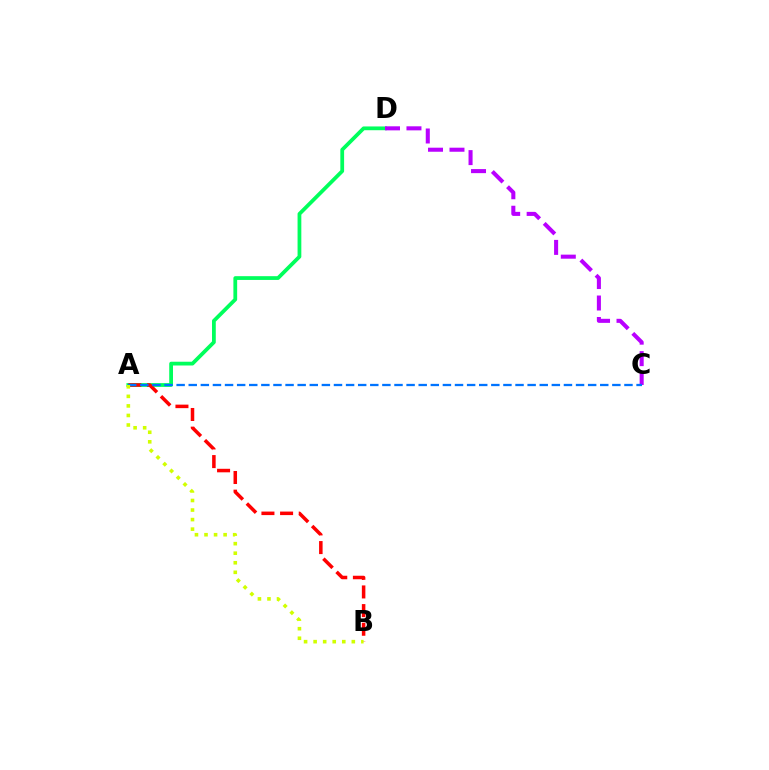{('A', 'D'): [{'color': '#00ff5c', 'line_style': 'solid', 'thickness': 2.71}], ('C', 'D'): [{'color': '#b900ff', 'line_style': 'dashed', 'thickness': 2.92}], ('A', 'B'): [{'color': '#ff0000', 'line_style': 'dashed', 'thickness': 2.53}, {'color': '#d1ff00', 'line_style': 'dotted', 'thickness': 2.59}], ('A', 'C'): [{'color': '#0074ff', 'line_style': 'dashed', 'thickness': 1.64}]}